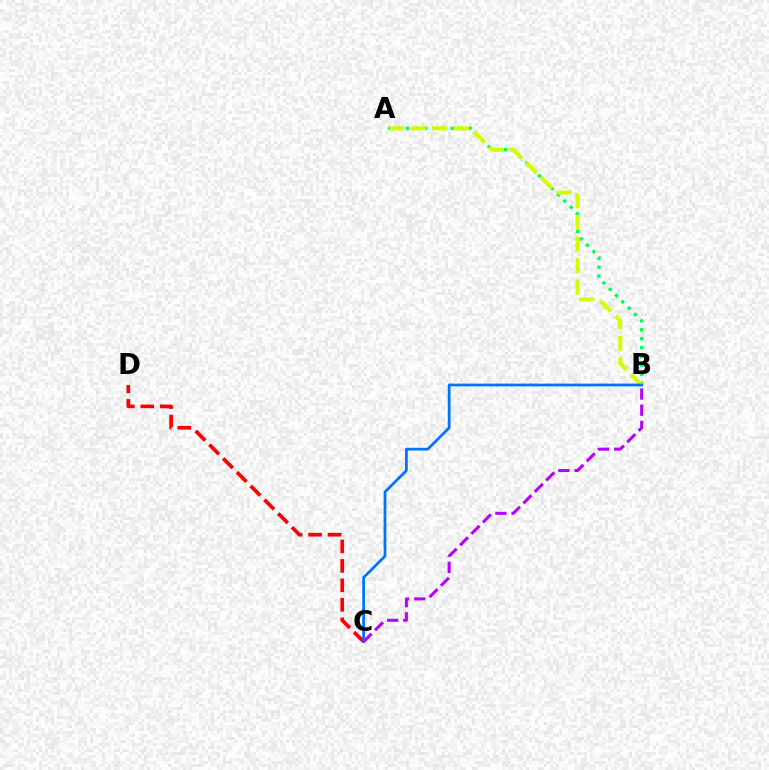{('A', 'B'): [{'color': '#00ff5c', 'line_style': 'dotted', 'thickness': 2.42}, {'color': '#d1ff00', 'line_style': 'dashed', 'thickness': 2.93}], ('C', 'D'): [{'color': '#ff0000', 'line_style': 'dashed', 'thickness': 2.64}], ('B', 'C'): [{'color': '#0074ff', 'line_style': 'solid', 'thickness': 1.99}, {'color': '#b900ff', 'line_style': 'dashed', 'thickness': 2.19}]}